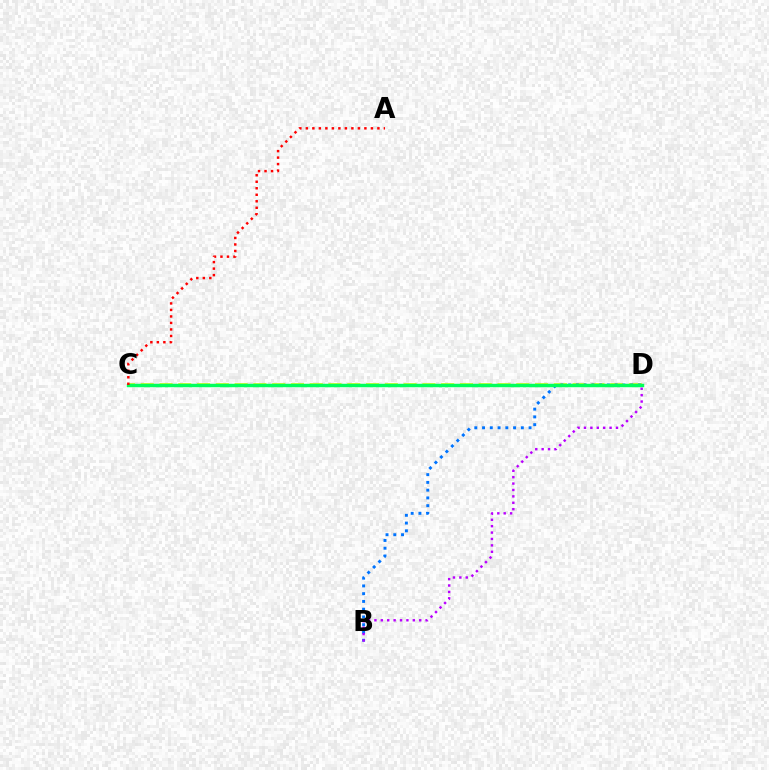{('C', 'D'): [{'color': '#d1ff00', 'line_style': 'dashed', 'thickness': 2.55}, {'color': '#00ff5c', 'line_style': 'solid', 'thickness': 2.49}], ('B', 'D'): [{'color': '#0074ff', 'line_style': 'dotted', 'thickness': 2.11}, {'color': '#b900ff', 'line_style': 'dotted', 'thickness': 1.74}], ('A', 'C'): [{'color': '#ff0000', 'line_style': 'dotted', 'thickness': 1.77}]}